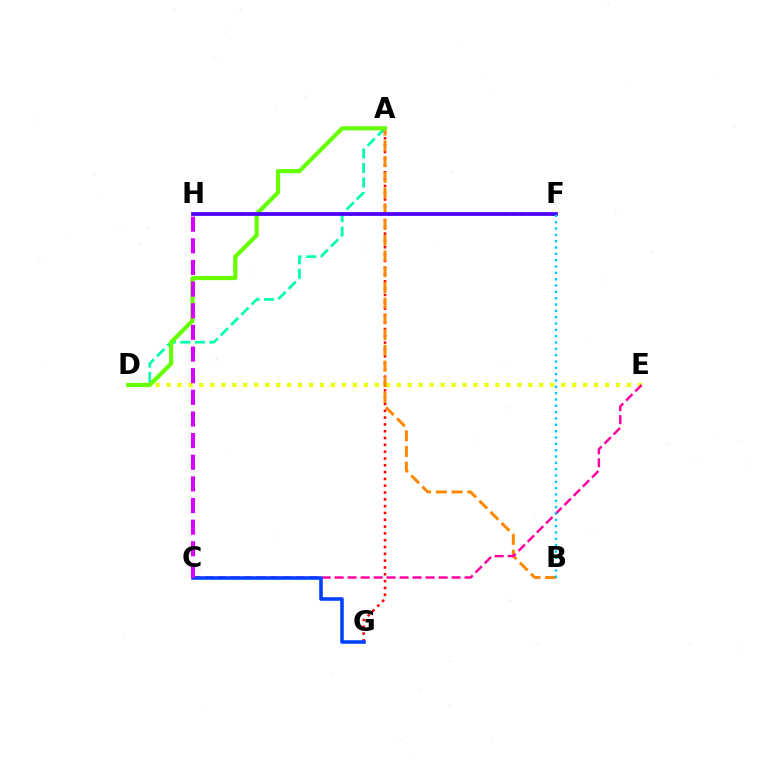{('A', 'D'): [{'color': '#00ffaf', 'line_style': 'dashed', 'thickness': 1.97}, {'color': '#66ff00', 'line_style': 'solid', 'thickness': 2.99}], ('A', 'G'): [{'color': '#ff0000', 'line_style': 'dotted', 'thickness': 1.85}], ('D', 'E'): [{'color': '#eeff00', 'line_style': 'dotted', 'thickness': 2.98}], ('A', 'B'): [{'color': '#ff8800', 'line_style': 'dashed', 'thickness': 2.14}], ('C', 'E'): [{'color': '#ff00a0', 'line_style': 'dashed', 'thickness': 1.77}], ('F', 'H'): [{'color': '#00ff27', 'line_style': 'dotted', 'thickness': 2.11}, {'color': '#4f00ff', 'line_style': 'solid', 'thickness': 2.7}], ('C', 'G'): [{'color': '#003fff', 'line_style': 'solid', 'thickness': 2.55}], ('B', 'F'): [{'color': '#00c7ff', 'line_style': 'dotted', 'thickness': 1.72}], ('C', 'H'): [{'color': '#d600ff', 'line_style': 'dashed', 'thickness': 2.94}]}